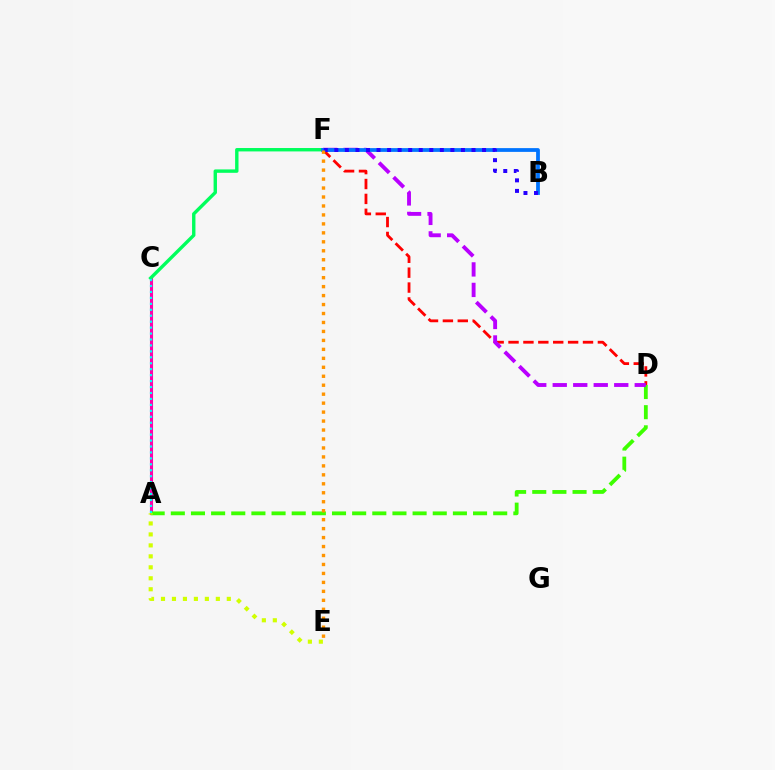{('A', 'C'): [{'color': '#ff00ac', 'line_style': 'solid', 'thickness': 2.22}, {'color': '#00fff6', 'line_style': 'dotted', 'thickness': 1.62}], ('D', 'F'): [{'color': '#ff0000', 'line_style': 'dashed', 'thickness': 2.02}, {'color': '#b900ff', 'line_style': 'dashed', 'thickness': 2.79}], ('A', 'D'): [{'color': '#3dff00', 'line_style': 'dashed', 'thickness': 2.74}], ('C', 'F'): [{'color': '#00ff5c', 'line_style': 'solid', 'thickness': 2.44}], ('A', 'E'): [{'color': '#d1ff00', 'line_style': 'dotted', 'thickness': 2.98}], ('B', 'F'): [{'color': '#0074ff', 'line_style': 'solid', 'thickness': 2.71}, {'color': '#2500ff', 'line_style': 'dotted', 'thickness': 2.87}], ('E', 'F'): [{'color': '#ff9400', 'line_style': 'dotted', 'thickness': 2.44}]}